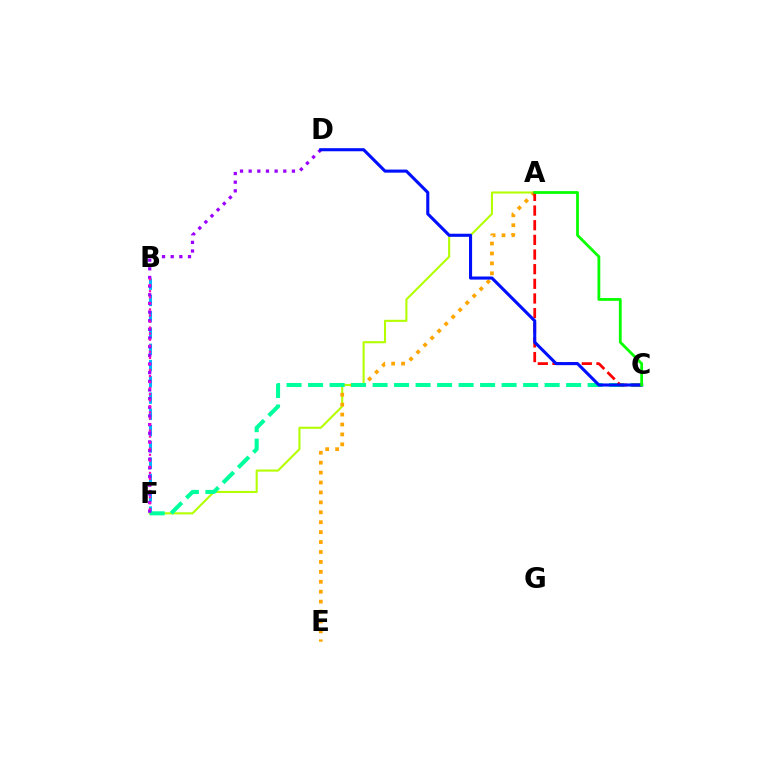{('B', 'F'): [{'color': '#00b5ff', 'line_style': 'dashed', 'thickness': 2.21}, {'color': '#ff00bd', 'line_style': 'dotted', 'thickness': 1.65}], ('A', 'F'): [{'color': '#b3ff00', 'line_style': 'solid', 'thickness': 1.5}], ('A', 'E'): [{'color': '#ffa500', 'line_style': 'dotted', 'thickness': 2.7}], ('C', 'F'): [{'color': '#00ff9d', 'line_style': 'dashed', 'thickness': 2.92}], ('D', 'F'): [{'color': '#9b00ff', 'line_style': 'dotted', 'thickness': 2.35}], ('A', 'C'): [{'color': '#ff0000', 'line_style': 'dashed', 'thickness': 1.99}, {'color': '#08ff00', 'line_style': 'solid', 'thickness': 2.01}], ('C', 'D'): [{'color': '#0010ff', 'line_style': 'solid', 'thickness': 2.22}]}